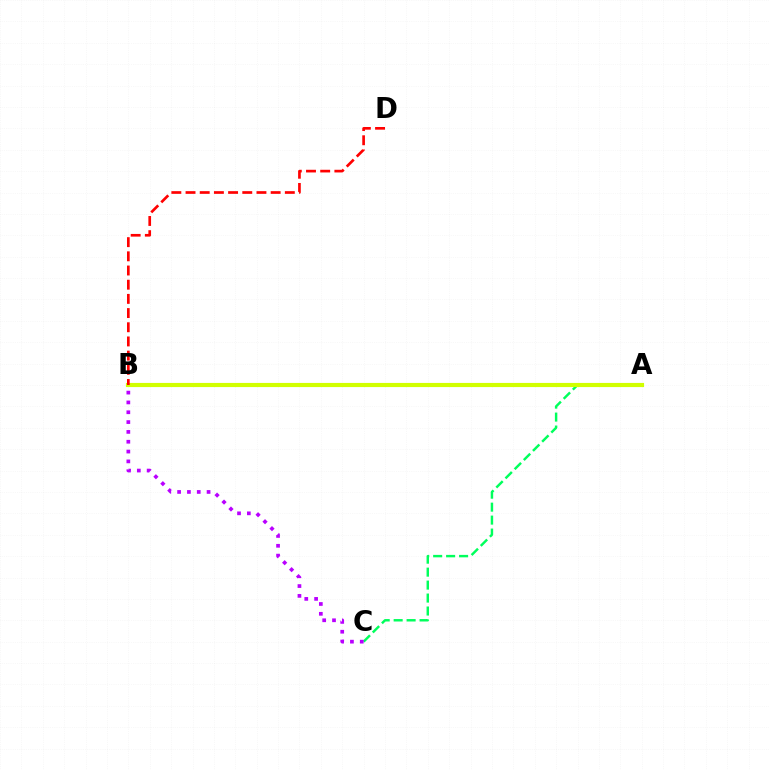{('A', 'B'): [{'color': '#0074ff', 'line_style': 'dashed', 'thickness': 1.63}, {'color': '#d1ff00', 'line_style': 'solid', 'thickness': 2.99}], ('A', 'C'): [{'color': '#00ff5c', 'line_style': 'dashed', 'thickness': 1.76}], ('B', 'C'): [{'color': '#b900ff', 'line_style': 'dotted', 'thickness': 2.67}], ('B', 'D'): [{'color': '#ff0000', 'line_style': 'dashed', 'thickness': 1.93}]}